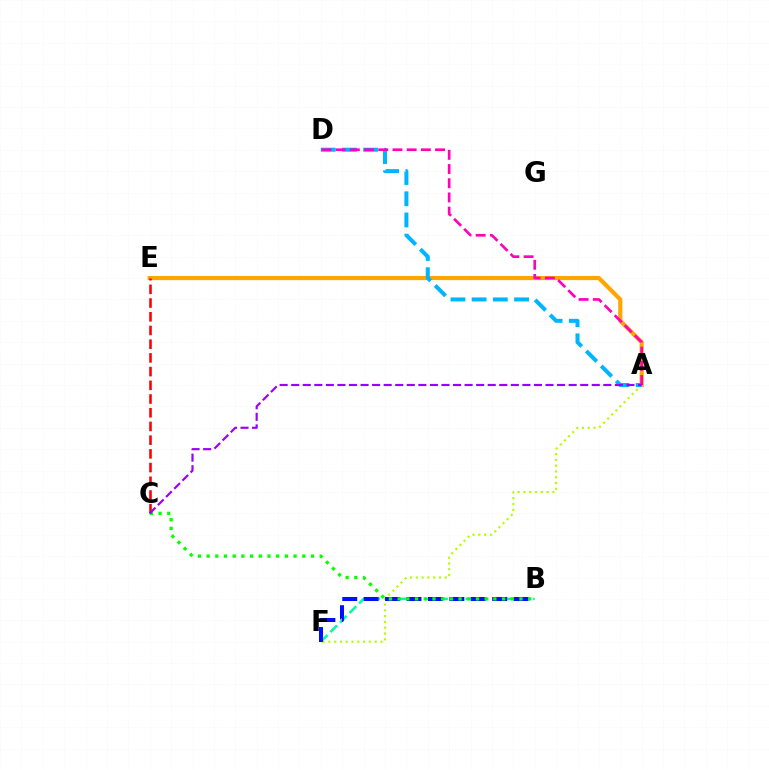{('A', 'E'): [{'color': '#ffa500', 'line_style': 'solid', 'thickness': 2.99}], ('B', 'F'): [{'color': '#00ff9d', 'line_style': 'dashed', 'thickness': 1.84}, {'color': '#0010ff', 'line_style': 'dashed', 'thickness': 2.91}], ('A', 'F'): [{'color': '#b3ff00', 'line_style': 'dotted', 'thickness': 1.57}], ('B', 'C'): [{'color': '#08ff00', 'line_style': 'dotted', 'thickness': 2.36}], ('A', 'D'): [{'color': '#00b5ff', 'line_style': 'dashed', 'thickness': 2.88}, {'color': '#ff00bd', 'line_style': 'dashed', 'thickness': 1.93}], ('C', 'E'): [{'color': '#ff0000', 'line_style': 'dashed', 'thickness': 1.86}], ('A', 'C'): [{'color': '#9b00ff', 'line_style': 'dashed', 'thickness': 1.57}]}